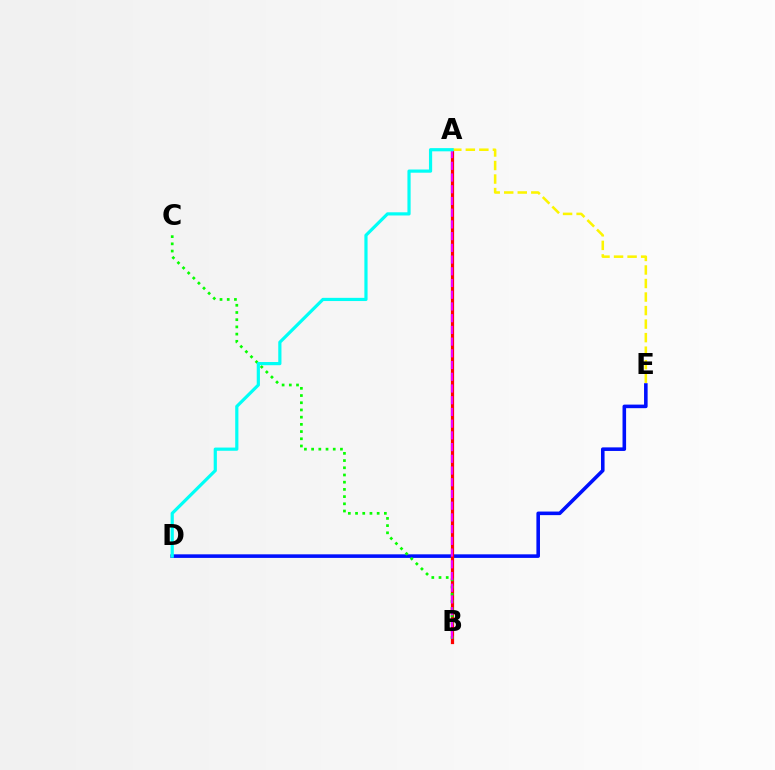{('D', 'E'): [{'color': '#0010ff', 'line_style': 'solid', 'thickness': 2.57}], ('A', 'B'): [{'color': '#ff0000', 'line_style': 'solid', 'thickness': 2.32}, {'color': '#ee00ff', 'line_style': 'dashed', 'thickness': 1.59}], ('A', 'E'): [{'color': '#fcf500', 'line_style': 'dashed', 'thickness': 1.84}], ('B', 'C'): [{'color': '#08ff00', 'line_style': 'dotted', 'thickness': 1.96}], ('A', 'D'): [{'color': '#00fff6', 'line_style': 'solid', 'thickness': 2.3}]}